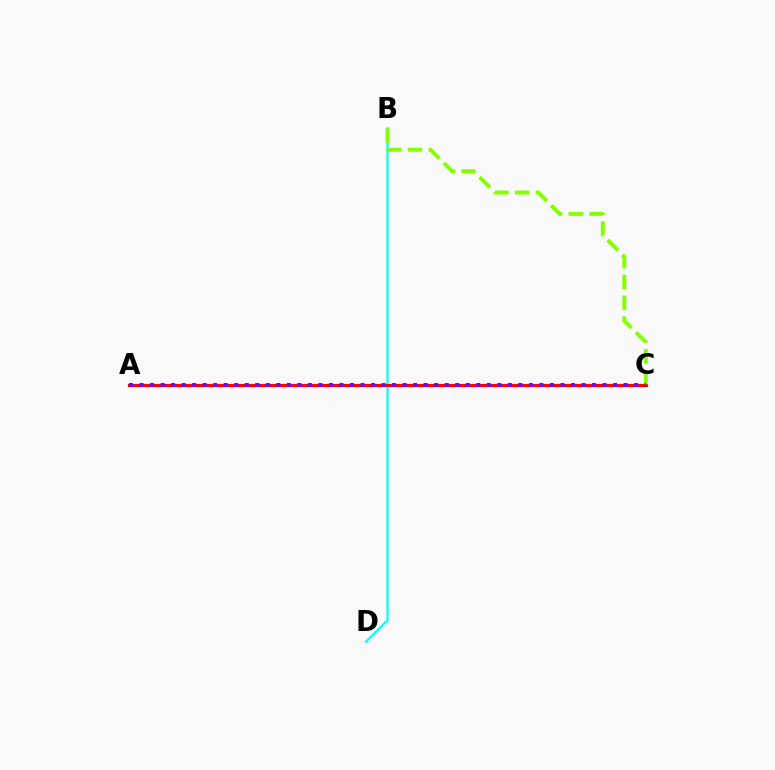{('B', 'D'): [{'color': '#00fff6', 'line_style': 'solid', 'thickness': 1.58}], ('A', 'C'): [{'color': '#ff0000', 'line_style': 'solid', 'thickness': 2.28}, {'color': '#7200ff', 'line_style': 'dotted', 'thickness': 2.86}], ('B', 'C'): [{'color': '#84ff00', 'line_style': 'dashed', 'thickness': 2.83}]}